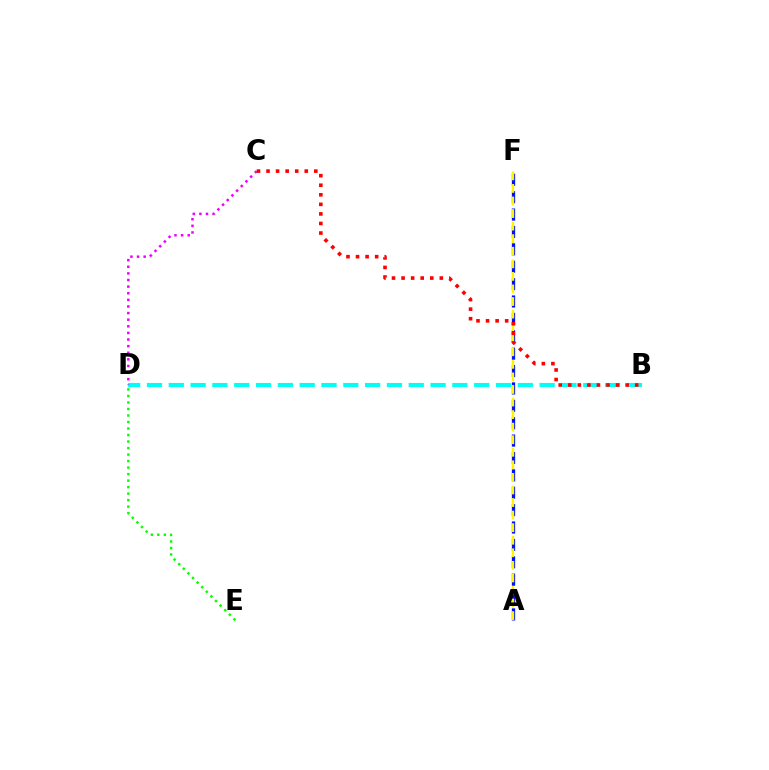{('B', 'D'): [{'color': '#00fff6', 'line_style': 'dashed', 'thickness': 2.96}], ('C', 'D'): [{'color': '#ee00ff', 'line_style': 'dotted', 'thickness': 1.8}], ('A', 'F'): [{'color': '#0010ff', 'line_style': 'dashed', 'thickness': 2.36}, {'color': '#fcf500', 'line_style': 'dashed', 'thickness': 1.71}], ('D', 'E'): [{'color': '#08ff00', 'line_style': 'dotted', 'thickness': 1.77}], ('B', 'C'): [{'color': '#ff0000', 'line_style': 'dotted', 'thickness': 2.6}]}